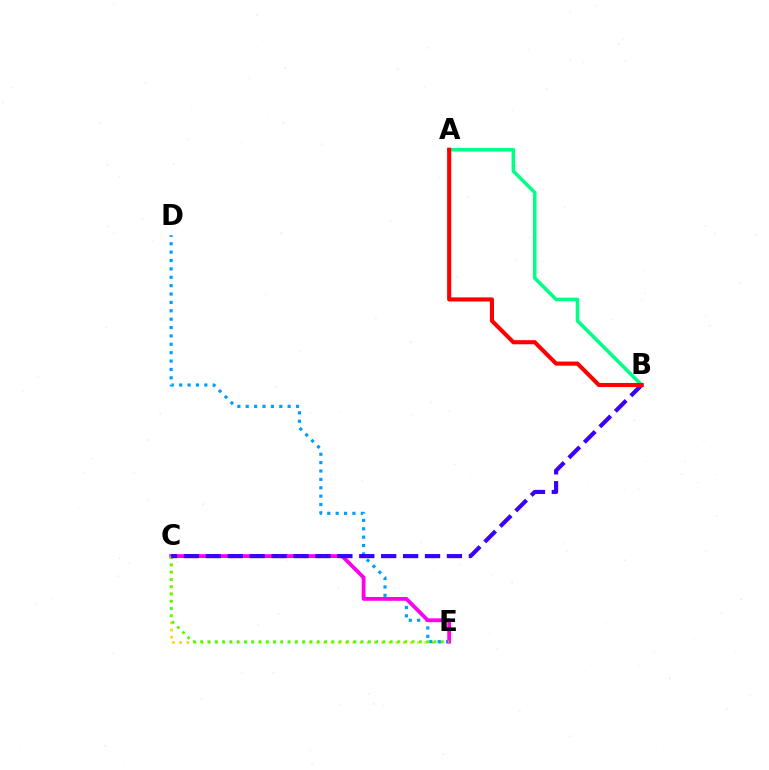{('C', 'E'): [{'color': '#ffd500', 'line_style': 'dotted', 'thickness': 1.96}, {'color': '#ff00ed', 'line_style': 'solid', 'thickness': 2.74}, {'color': '#4fff00', 'line_style': 'dotted', 'thickness': 1.98}], ('D', 'E'): [{'color': '#009eff', 'line_style': 'dotted', 'thickness': 2.28}], ('B', 'C'): [{'color': '#3700ff', 'line_style': 'dashed', 'thickness': 2.98}], ('A', 'B'): [{'color': '#00ff86', 'line_style': 'solid', 'thickness': 2.56}, {'color': '#ff0000', 'line_style': 'solid', 'thickness': 2.95}]}